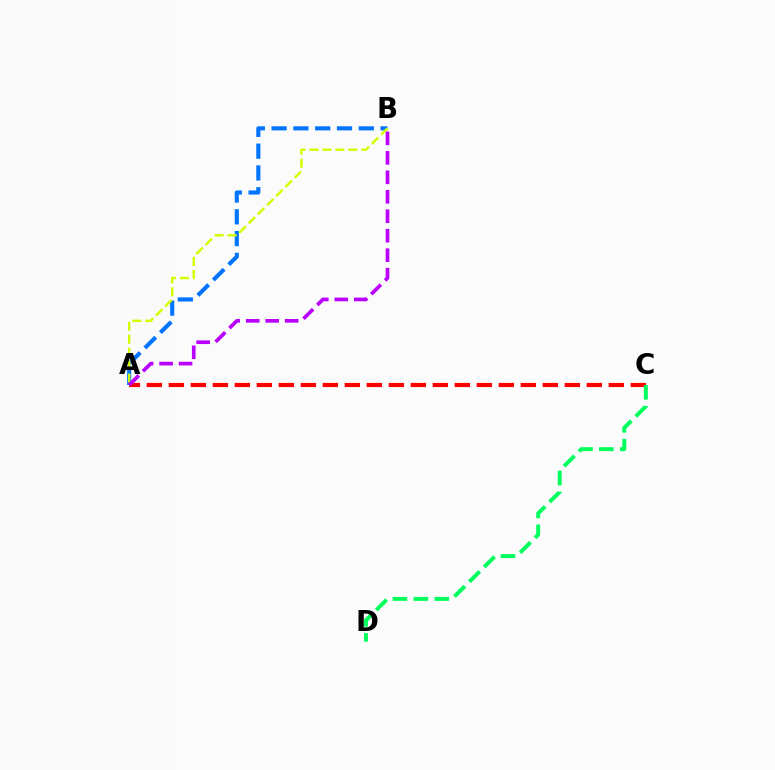{('A', 'C'): [{'color': '#ff0000', 'line_style': 'dashed', 'thickness': 2.99}], ('A', 'B'): [{'color': '#0074ff', 'line_style': 'dashed', 'thickness': 2.96}, {'color': '#d1ff00', 'line_style': 'dashed', 'thickness': 1.76}, {'color': '#b900ff', 'line_style': 'dashed', 'thickness': 2.65}], ('C', 'D'): [{'color': '#00ff5c', 'line_style': 'dashed', 'thickness': 2.85}]}